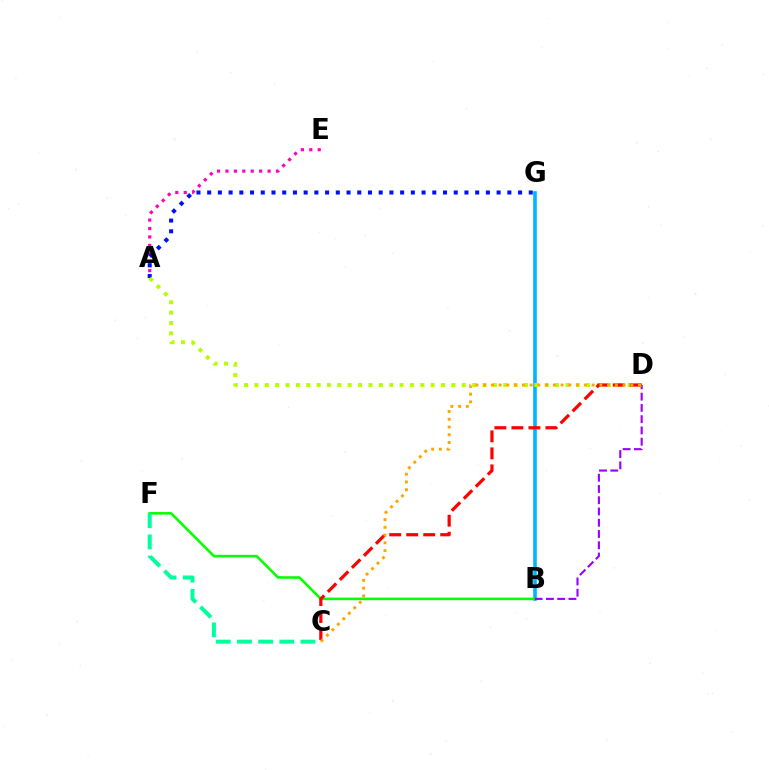{('A', 'E'): [{'color': '#ff00bd', 'line_style': 'dotted', 'thickness': 2.29}], ('B', 'G'): [{'color': '#00b5ff', 'line_style': 'solid', 'thickness': 2.6}], ('B', 'F'): [{'color': '#08ff00', 'line_style': 'solid', 'thickness': 1.86}], ('A', 'G'): [{'color': '#0010ff', 'line_style': 'dotted', 'thickness': 2.91}], ('B', 'D'): [{'color': '#9b00ff', 'line_style': 'dashed', 'thickness': 1.53}], ('A', 'D'): [{'color': '#b3ff00', 'line_style': 'dotted', 'thickness': 2.82}], ('C', 'D'): [{'color': '#ff0000', 'line_style': 'dashed', 'thickness': 2.31}, {'color': '#ffa500', 'line_style': 'dotted', 'thickness': 2.1}], ('C', 'F'): [{'color': '#00ff9d', 'line_style': 'dashed', 'thickness': 2.88}]}